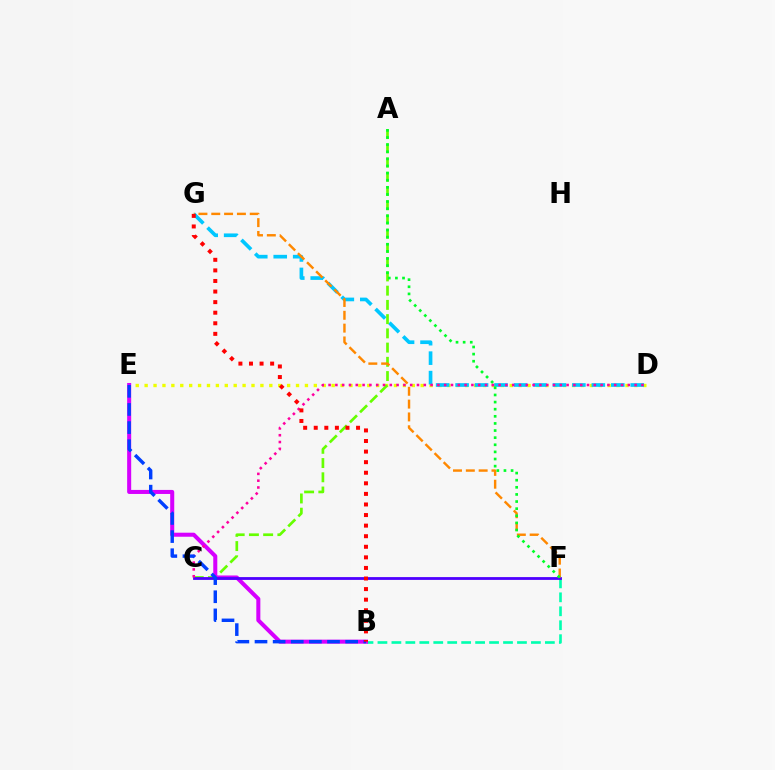{('B', 'F'): [{'color': '#00ffaf', 'line_style': 'dashed', 'thickness': 1.9}], ('D', 'E'): [{'color': '#eeff00', 'line_style': 'dotted', 'thickness': 2.42}], ('D', 'G'): [{'color': '#00c7ff', 'line_style': 'dashed', 'thickness': 2.64}], ('A', 'C'): [{'color': '#66ff00', 'line_style': 'dashed', 'thickness': 1.93}], ('B', 'E'): [{'color': '#d600ff', 'line_style': 'solid', 'thickness': 2.91}, {'color': '#003fff', 'line_style': 'dashed', 'thickness': 2.46}], ('C', 'F'): [{'color': '#4f00ff', 'line_style': 'solid', 'thickness': 2.02}], ('C', 'D'): [{'color': '#ff00a0', 'line_style': 'dotted', 'thickness': 1.85}], ('F', 'G'): [{'color': '#ff8800', 'line_style': 'dashed', 'thickness': 1.74}], ('A', 'F'): [{'color': '#00ff27', 'line_style': 'dotted', 'thickness': 1.93}], ('B', 'G'): [{'color': '#ff0000', 'line_style': 'dotted', 'thickness': 2.87}]}